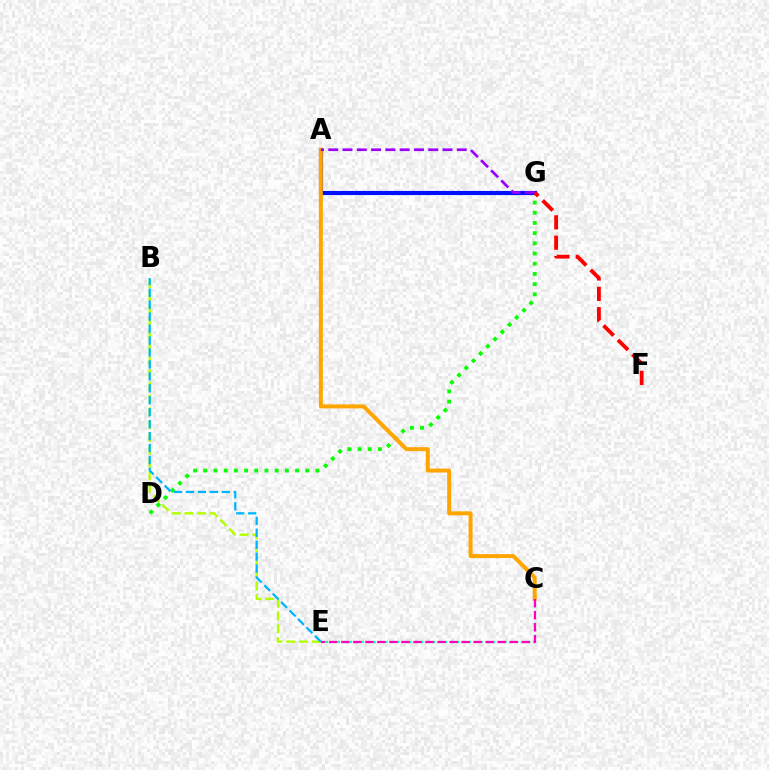{('C', 'E'): [{'color': '#00ff9d', 'line_style': 'dotted', 'thickness': 1.62}, {'color': '#ff00bd', 'line_style': 'dashed', 'thickness': 1.63}], ('D', 'G'): [{'color': '#08ff00', 'line_style': 'dotted', 'thickness': 2.77}], ('A', 'G'): [{'color': '#0010ff', 'line_style': 'solid', 'thickness': 2.97}, {'color': '#9b00ff', 'line_style': 'dashed', 'thickness': 1.94}], ('B', 'E'): [{'color': '#b3ff00', 'line_style': 'dashed', 'thickness': 1.74}, {'color': '#00b5ff', 'line_style': 'dashed', 'thickness': 1.62}], ('A', 'C'): [{'color': '#ffa500', 'line_style': 'solid', 'thickness': 2.86}], ('F', 'G'): [{'color': '#ff0000', 'line_style': 'dashed', 'thickness': 2.76}]}